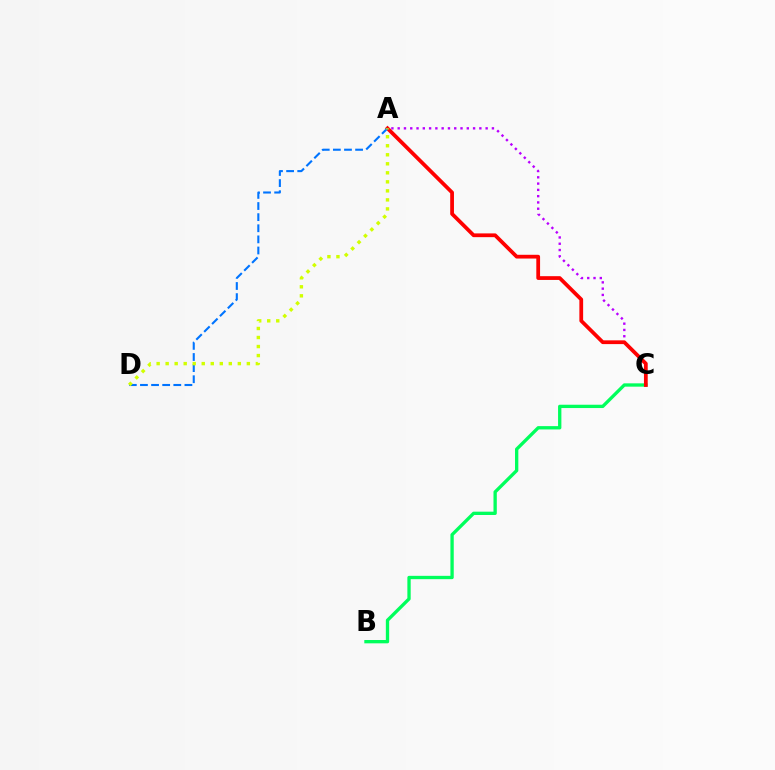{('A', 'C'): [{'color': '#b900ff', 'line_style': 'dotted', 'thickness': 1.71}, {'color': '#ff0000', 'line_style': 'solid', 'thickness': 2.71}], ('B', 'C'): [{'color': '#00ff5c', 'line_style': 'solid', 'thickness': 2.39}], ('A', 'D'): [{'color': '#0074ff', 'line_style': 'dashed', 'thickness': 1.51}, {'color': '#d1ff00', 'line_style': 'dotted', 'thickness': 2.45}]}